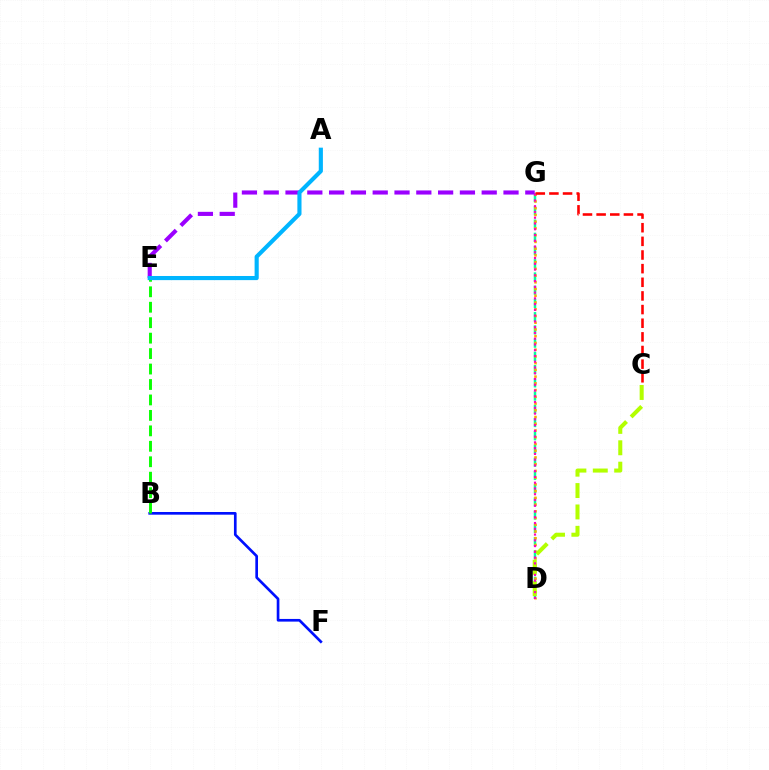{('D', 'G'): [{'color': '#00ff9d', 'line_style': 'dashed', 'thickness': 1.8}, {'color': '#ffa500', 'line_style': 'dotted', 'thickness': 1.83}, {'color': '#ff00bd', 'line_style': 'dotted', 'thickness': 1.57}], ('B', 'F'): [{'color': '#0010ff', 'line_style': 'solid', 'thickness': 1.93}], ('E', 'G'): [{'color': '#9b00ff', 'line_style': 'dashed', 'thickness': 2.96}], ('B', 'E'): [{'color': '#08ff00', 'line_style': 'dashed', 'thickness': 2.1}], ('C', 'D'): [{'color': '#b3ff00', 'line_style': 'dashed', 'thickness': 2.91}], ('C', 'G'): [{'color': '#ff0000', 'line_style': 'dashed', 'thickness': 1.85}], ('A', 'E'): [{'color': '#00b5ff', 'line_style': 'solid', 'thickness': 2.97}]}